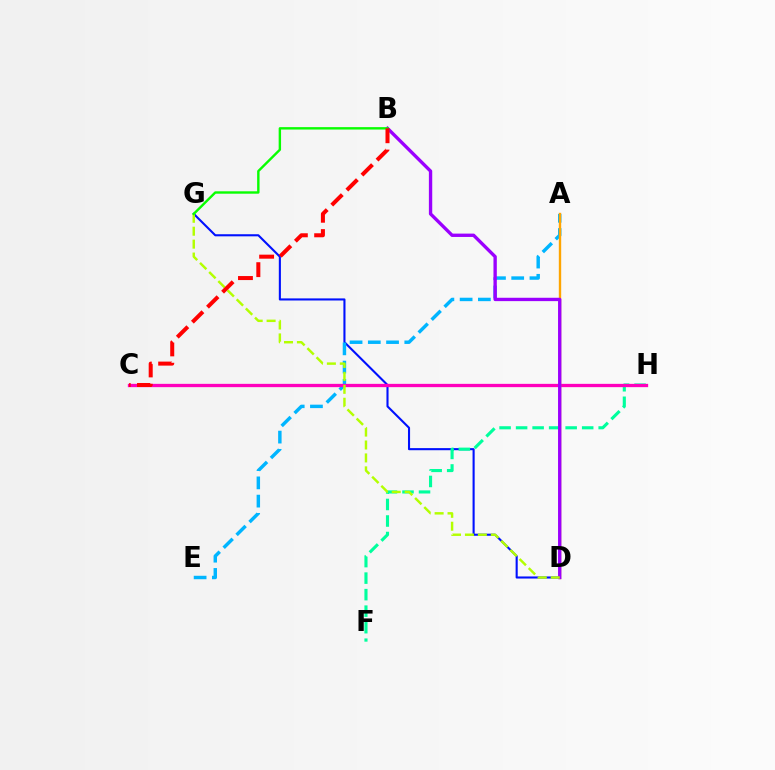{('D', 'G'): [{'color': '#0010ff', 'line_style': 'solid', 'thickness': 1.51}, {'color': '#b3ff00', 'line_style': 'dashed', 'thickness': 1.76}], ('A', 'E'): [{'color': '#00b5ff', 'line_style': 'dashed', 'thickness': 2.48}], ('F', 'H'): [{'color': '#00ff9d', 'line_style': 'dashed', 'thickness': 2.24}], ('C', 'H'): [{'color': '#ff00bd', 'line_style': 'solid', 'thickness': 2.38}], ('A', 'D'): [{'color': '#ffa500', 'line_style': 'solid', 'thickness': 1.72}], ('B', 'D'): [{'color': '#9b00ff', 'line_style': 'solid', 'thickness': 2.41}], ('B', 'G'): [{'color': '#08ff00', 'line_style': 'solid', 'thickness': 1.73}], ('B', 'C'): [{'color': '#ff0000', 'line_style': 'dashed', 'thickness': 2.89}]}